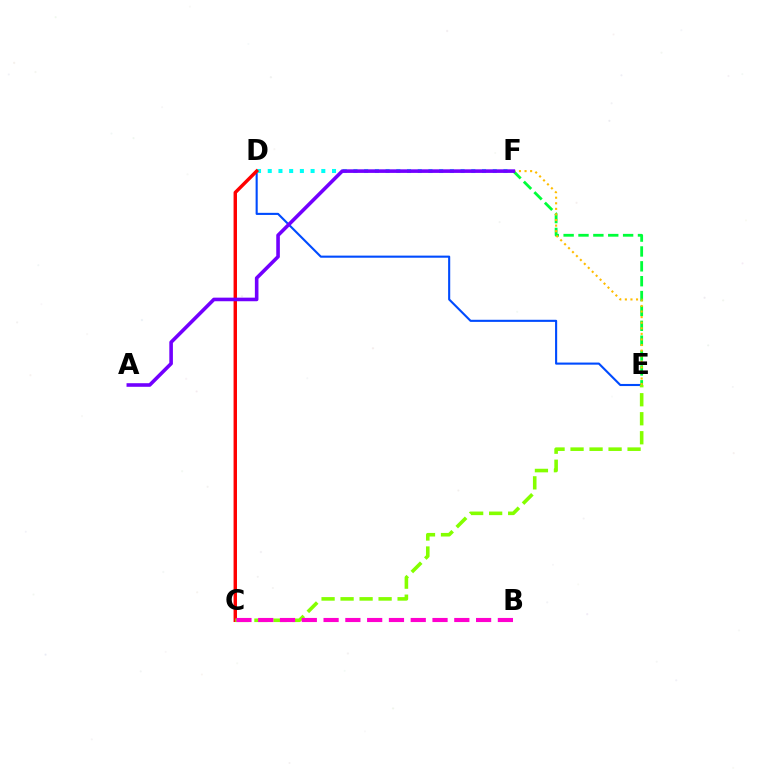{('D', 'E'): [{'color': '#004bff', 'line_style': 'solid', 'thickness': 1.52}], ('E', 'F'): [{'color': '#00ff39', 'line_style': 'dashed', 'thickness': 2.02}, {'color': '#ffbd00', 'line_style': 'dotted', 'thickness': 1.52}], ('D', 'F'): [{'color': '#00fff6', 'line_style': 'dotted', 'thickness': 2.91}], ('C', 'D'): [{'color': '#ff0000', 'line_style': 'solid', 'thickness': 2.46}], ('C', 'E'): [{'color': '#84ff00', 'line_style': 'dashed', 'thickness': 2.58}], ('A', 'F'): [{'color': '#7200ff', 'line_style': 'solid', 'thickness': 2.59}], ('B', 'C'): [{'color': '#ff00cf', 'line_style': 'dashed', 'thickness': 2.96}]}